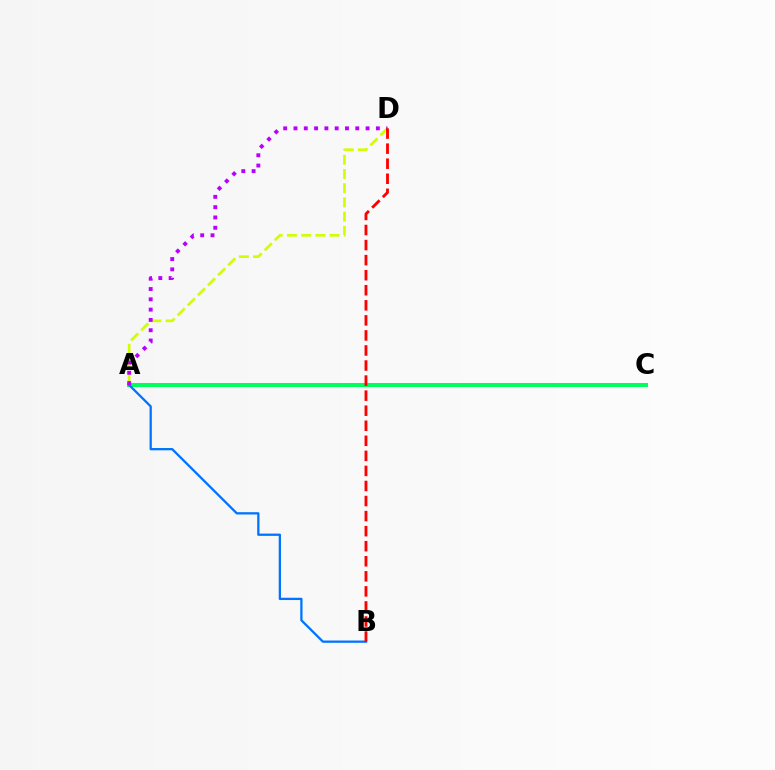{('A', 'C'): [{'color': '#00ff5c', 'line_style': 'solid', 'thickness': 2.9}], ('A', 'B'): [{'color': '#0074ff', 'line_style': 'solid', 'thickness': 1.65}], ('A', 'D'): [{'color': '#d1ff00', 'line_style': 'dashed', 'thickness': 1.93}, {'color': '#b900ff', 'line_style': 'dotted', 'thickness': 2.8}], ('B', 'D'): [{'color': '#ff0000', 'line_style': 'dashed', 'thickness': 2.05}]}